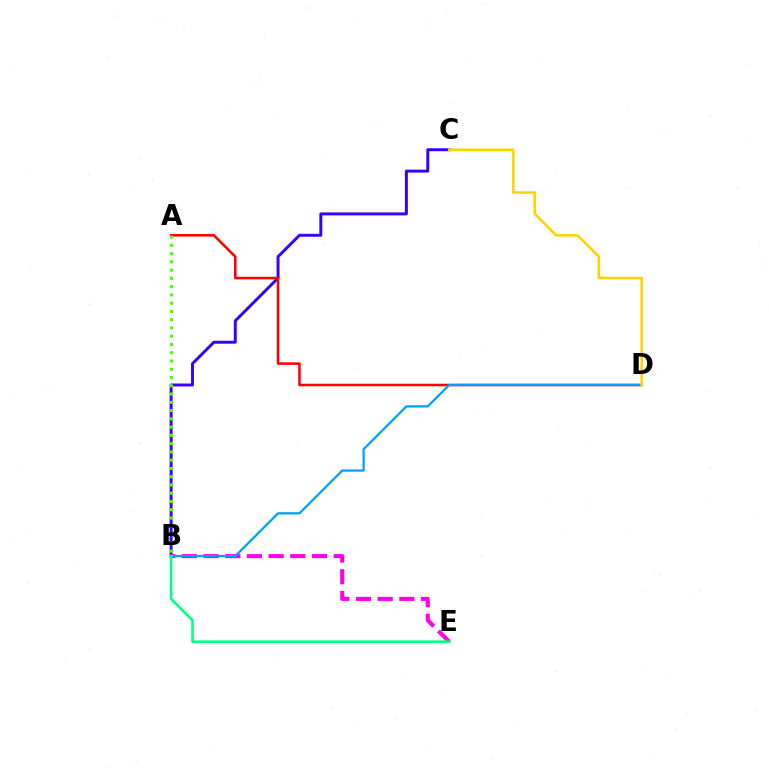{('B', 'C'): [{'color': '#3700ff', 'line_style': 'solid', 'thickness': 2.13}], ('B', 'E'): [{'color': '#ff00ed', 'line_style': 'dashed', 'thickness': 2.95}, {'color': '#00ff86', 'line_style': 'solid', 'thickness': 1.86}], ('A', 'D'): [{'color': '#ff0000', 'line_style': 'solid', 'thickness': 1.83}], ('B', 'D'): [{'color': '#009eff', 'line_style': 'solid', 'thickness': 1.61}], ('C', 'D'): [{'color': '#ffd500', 'line_style': 'solid', 'thickness': 1.84}], ('A', 'B'): [{'color': '#4fff00', 'line_style': 'dotted', 'thickness': 2.25}]}